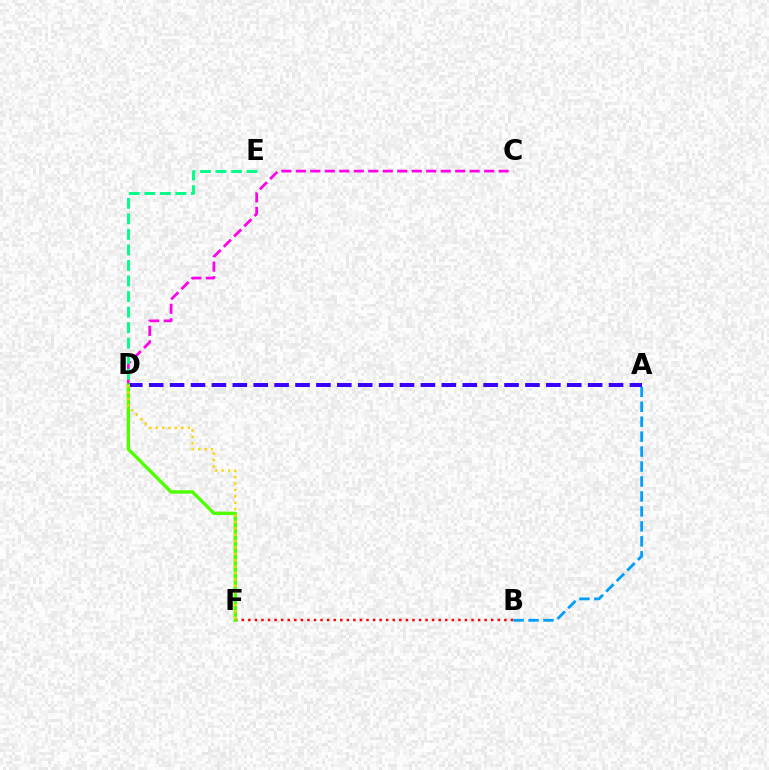{('B', 'F'): [{'color': '#ff0000', 'line_style': 'dotted', 'thickness': 1.78}], ('C', 'D'): [{'color': '#ff00ed', 'line_style': 'dashed', 'thickness': 1.97}], ('A', 'B'): [{'color': '#009eff', 'line_style': 'dashed', 'thickness': 2.03}], ('A', 'D'): [{'color': '#3700ff', 'line_style': 'dashed', 'thickness': 2.84}], ('D', 'E'): [{'color': '#00ff86', 'line_style': 'dashed', 'thickness': 2.11}], ('D', 'F'): [{'color': '#4fff00', 'line_style': 'solid', 'thickness': 2.42}, {'color': '#ffd500', 'line_style': 'dotted', 'thickness': 1.74}]}